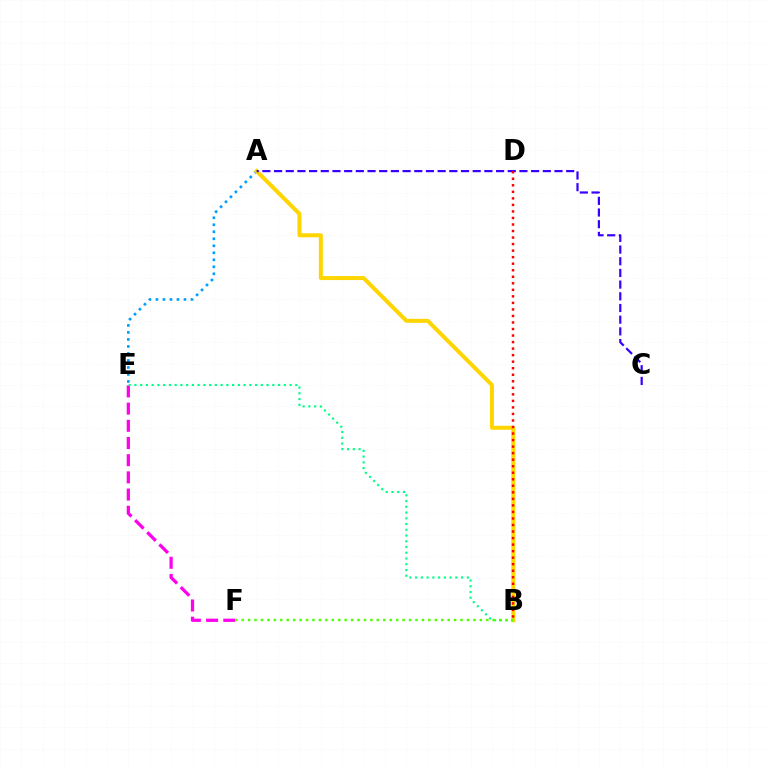{('A', 'E'): [{'color': '#009eff', 'line_style': 'dotted', 'thickness': 1.9}], ('A', 'B'): [{'color': '#ffd500', 'line_style': 'solid', 'thickness': 2.88}], ('A', 'C'): [{'color': '#3700ff', 'line_style': 'dashed', 'thickness': 1.59}], ('B', 'D'): [{'color': '#ff0000', 'line_style': 'dotted', 'thickness': 1.77}], ('E', 'F'): [{'color': '#ff00ed', 'line_style': 'dashed', 'thickness': 2.34}], ('B', 'E'): [{'color': '#00ff86', 'line_style': 'dotted', 'thickness': 1.56}], ('B', 'F'): [{'color': '#4fff00', 'line_style': 'dotted', 'thickness': 1.75}]}